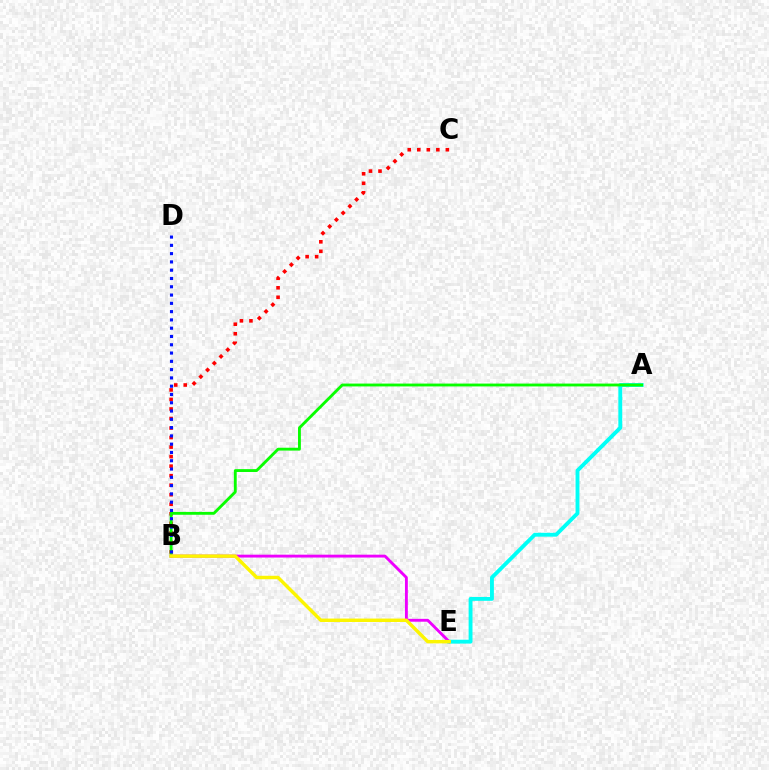{('B', 'C'): [{'color': '#ff0000', 'line_style': 'dotted', 'thickness': 2.59}], ('A', 'E'): [{'color': '#00fff6', 'line_style': 'solid', 'thickness': 2.78}], ('A', 'B'): [{'color': '#08ff00', 'line_style': 'solid', 'thickness': 2.06}], ('B', 'E'): [{'color': '#ee00ff', 'line_style': 'solid', 'thickness': 2.06}, {'color': '#fcf500', 'line_style': 'solid', 'thickness': 2.48}], ('B', 'D'): [{'color': '#0010ff', 'line_style': 'dotted', 'thickness': 2.25}]}